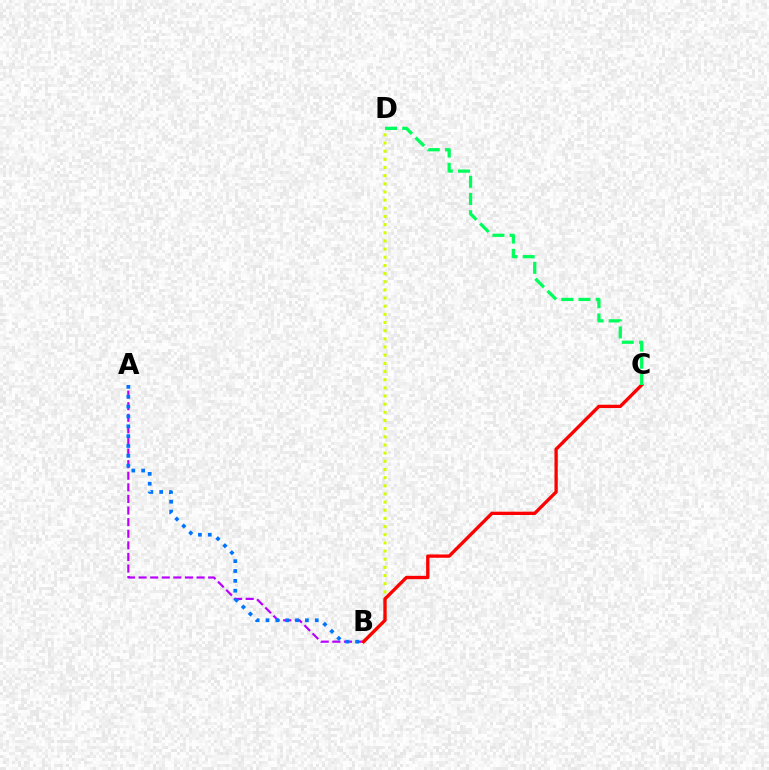{('B', 'D'): [{'color': '#d1ff00', 'line_style': 'dotted', 'thickness': 2.22}], ('A', 'B'): [{'color': '#b900ff', 'line_style': 'dashed', 'thickness': 1.58}, {'color': '#0074ff', 'line_style': 'dotted', 'thickness': 2.68}], ('B', 'C'): [{'color': '#ff0000', 'line_style': 'solid', 'thickness': 2.39}], ('C', 'D'): [{'color': '#00ff5c', 'line_style': 'dashed', 'thickness': 2.34}]}